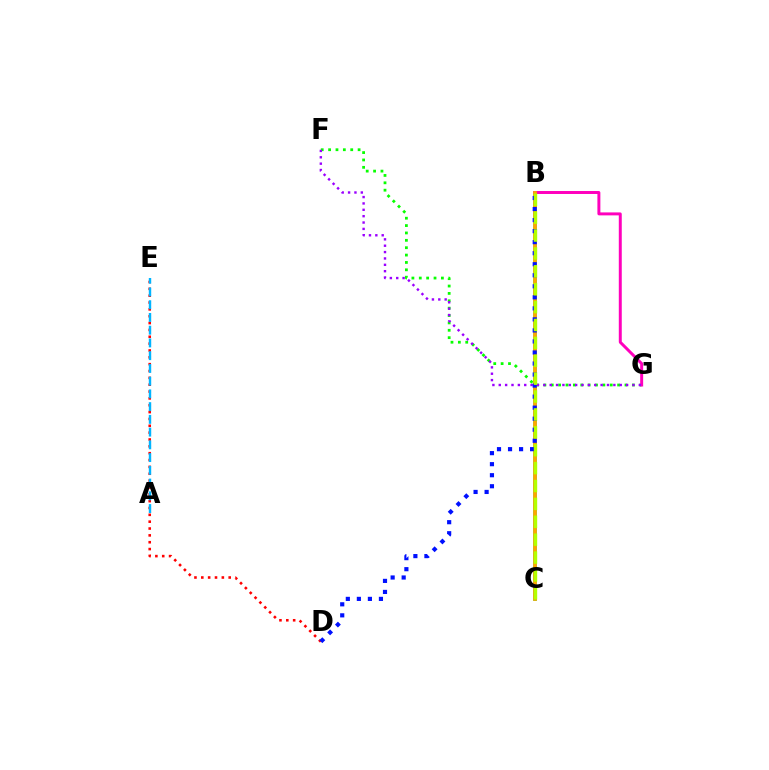{('D', 'E'): [{'color': '#ff0000', 'line_style': 'dotted', 'thickness': 1.86}], ('A', 'E'): [{'color': '#00b5ff', 'line_style': 'dashed', 'thickness': 1.73}], ('F', 'G'): [{'color': '#08ff00', 'line_style': 'dotted', 'thickness': 2.0}, {'color': '#9b00ff', 'line_style': 'dotted', 'thickness': 1.73}], ('B', 'C'): [{'color': '#00ff9d', 'line_style': 'solid', 'thickness': 2.74}, {'color': '#ffa500', 'line_style': 'solid', 'thickness': 2.67}, {'color': '#b3ff00', 'line_style': 'dashed', 'thickness': 2.43}], ('B', 'G'): [{'color': '#ff00bd', 'line_style': 'solid', 'thickness': 2.14}], ('B', 'D'): [{'color': '#0010ff', 'line_style': 'dotted', 'thickness': 3.0}]}